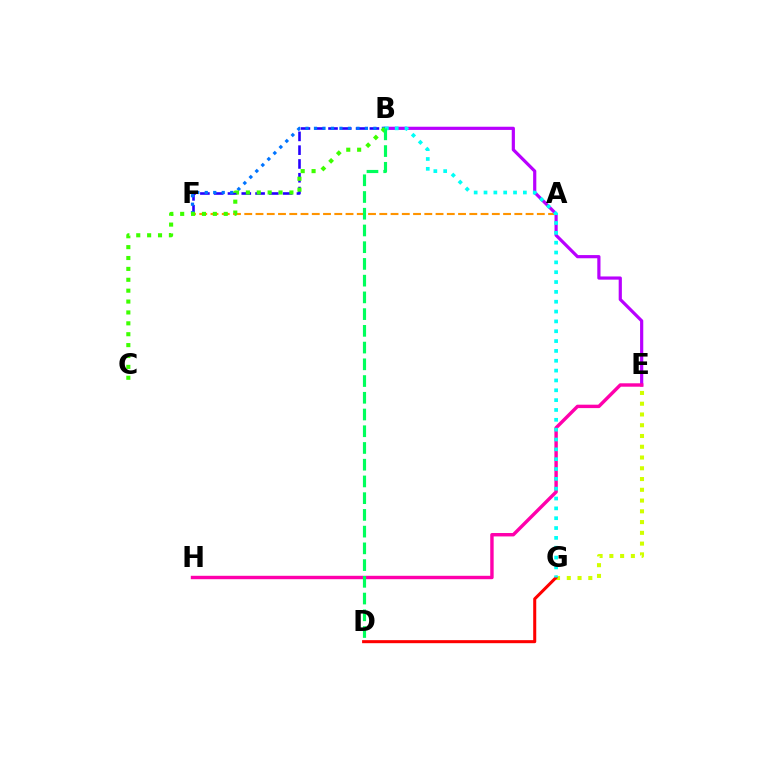{('A', 'F'): [{'color': '#ff9400', 'line_style': 'dashed', 'thickness': 1.53}], ('B', 'F'): [{'color': '#2500ff', 'line_style': 'dashed', 'thickness': 1.87}, {'color': '#0074ff', 'line_style': 'dotted', 'thickness': 2.31}], ('B', 'E'): [{'color': '#b900ff', 'line_style': 'solid', 'thickness': 2.3}], ('E', 'H'): [{'color': '#ff00ac', 'line_style': 'solid', 'thickness': 2.46}], ('B', 'C'): [{'color': '#3dff00', 'line_style': 'dotted', 'thickness': 2.96}], ('E', 'G'): [{'color': '#d1ff00', 'line_style': 'dotted', 'thickness': 2.92}], ('D', 'G'): [{'color': '#ff0000', 'line_style': 'solid', 'thickness': 2.19}], ('B', 'G'): [{'color': '#00fff6', 'line_style': 'dotted', 'thickness': 2.67}], ('B', 'D'): [{'color': '#00ff5c', 'line_style': 'dashed', 'thickness': 2.27}]}